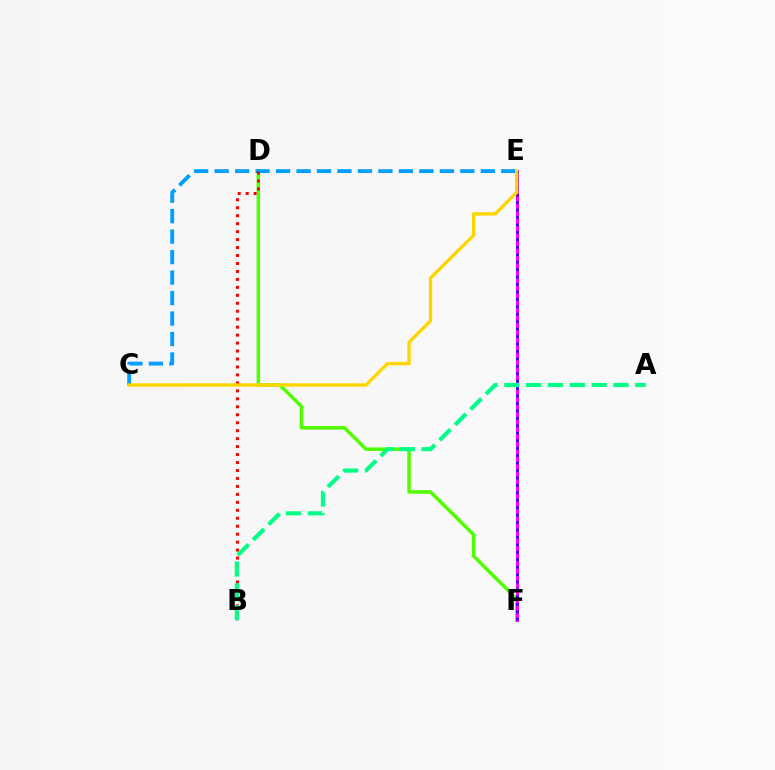{('D', 'F'): [{'color': '#4fff00', 'line_style': 'solid', 'thickness': 2.51}], ('C', 'E'): [{'color': '#009eff', 'line_style': 'dashed', 'thickness': 2.78}, {'color': '#ffd500', 'line_style': 'solid', 'thickness': 2.41}], ('E', 'F'): [{'color': '#ff00ed', 'line_style': 'solid', 'thickness': 2.16}, {'color': '#3700ff', 'line_style': 'dotted', 'thickness': 2.02}], ('B', 'D'): [{'color': '#ff0000', 'line_style': 'dotted', 'thickness': 2.16}], ('A', 'B'): [{'color': '#00ff86', 'line_style': 'dashed', 'thickness': 2.96}]}